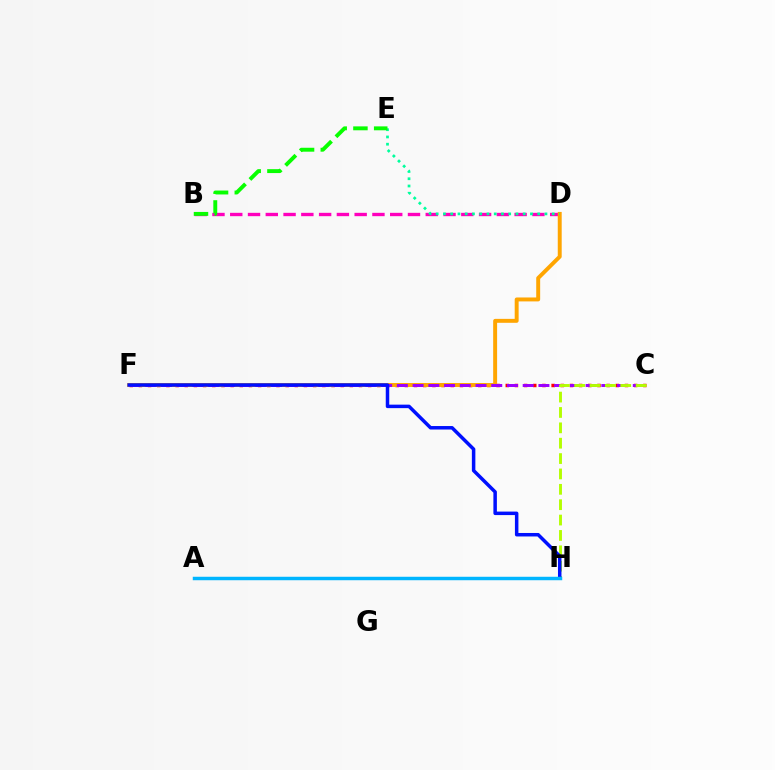{('C', 'F'): [{'color': '#ff0000', 'line_style': 'dotted', 'thickness': 2.49}, {'color': '#9b00ff', 'line_style': 'dashed', 'thickness': 2.14}], ('B', 'D'): [{'color': '#ff00bd', 'line_style': 'dashed', 'thickness': 2.41}], ('D', 'F'): [{'color': '#ffa500', 'line_style': 'solid', 'thickness': 2.83}], ('C', 'H'): [{'color': '#b3ff00', 'line_style': 'dashed', 'thickness': 2.09}], ('D', 'E'): [{'color': '#00ff9d', 'line_style': 'dotted', 'thickness': 1.97}], ('F', 'H'): [{'color': '#0010ff', 'line_style': 'solid', 'thickness': 2.52}], ('A', 'H'): [{'color': '#00b5ff', 'line_style': 'solid', 'thickness': 2.49}], ('B', 'E'): [{'color': '#08ff00', 'line_style': 'dashed', 'thickness': 2.82}]}